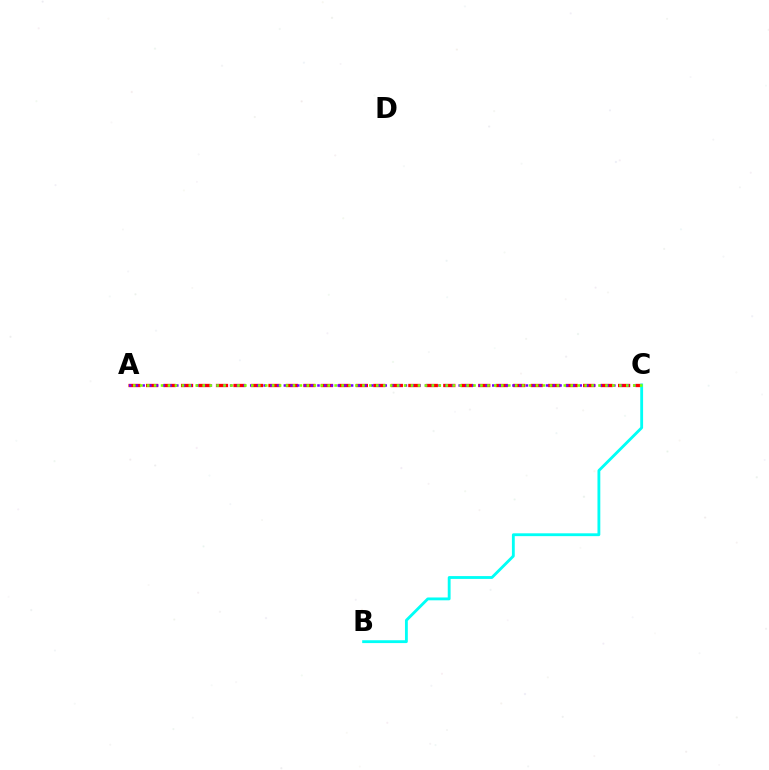{('A', 'C'): [{'color': '#ff0000', 'line_style': 'dashed', 'thickness': 2.38}, {'color': '#7200ff', 'line_style': 'dotted', 'thickness': 1.83}, {'color': '#84ff00', 'line_style': 'dotted', 'thickness': 1.89}], ('B', 'C'): [{'color': '#00fff6', 'line_style': 'solid', 'thickness': 2.04}]}